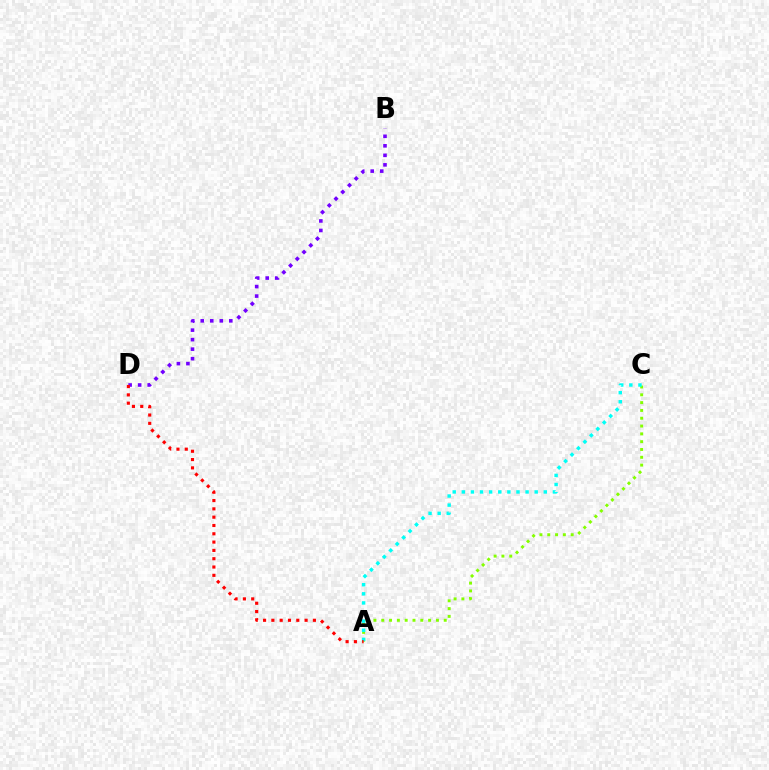{('B', 'D'): [{'color': '#7200ff', 'line_style': 'dotted', 'thickness': 2.59}], ('A', 'C'): [{'color': '#84ff00', 'line_style': 'dotted', 'thickness': 2.12}, {'color': '#00fff6', 'line_style': 'dotted', 'thickness': 2.48}], ('A', 'D'): [{'color': '#ff0000', 'line_style': 'dotted', 'thickness': 2.26}]}